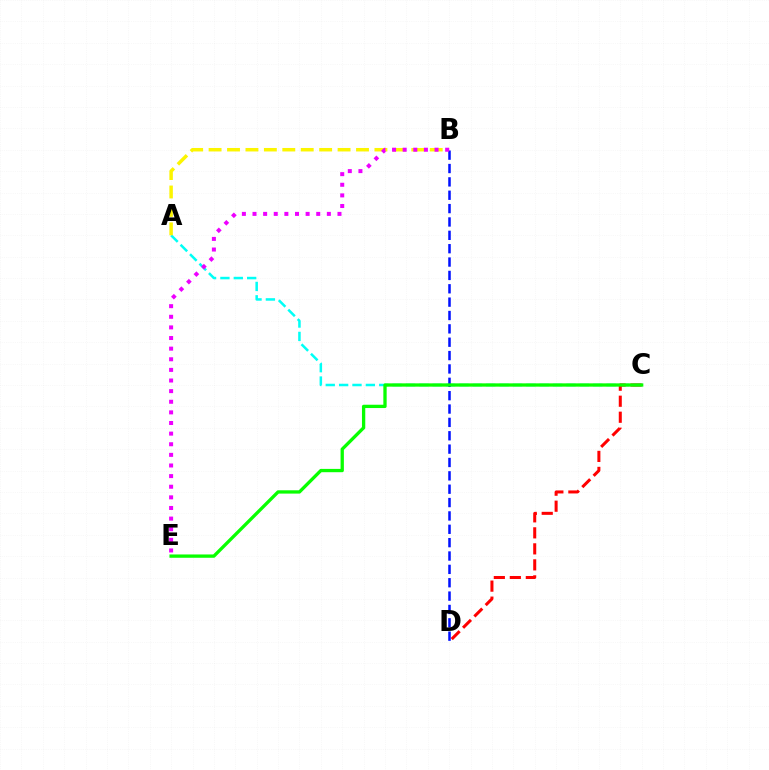{('A', 'C'): [{'color': '#00fff6', 'line_style': 'dashed', 'thickness': 1.82}], ('C', 'D'): [{'color': '#ff0000', 'line_style': 'dashed', 'thickness': 2.17}], ('A', 'B'): [{'color': '#fcf500', 'line_style': 'dashed', 'thickness': 2.5}], ('B', 'D'): [{'color': '#0010ff', 'line_style': 'dashed', 'thickness': 1.82}], ('C', 'E'): [{'color': '#08ff00', 'line_style': 'solid', 'thickness': 2.38}], ('B', 'E'): [{'color': '#ee00ff', 'line_style': 'dotted', 'thickness': 2.89}]}